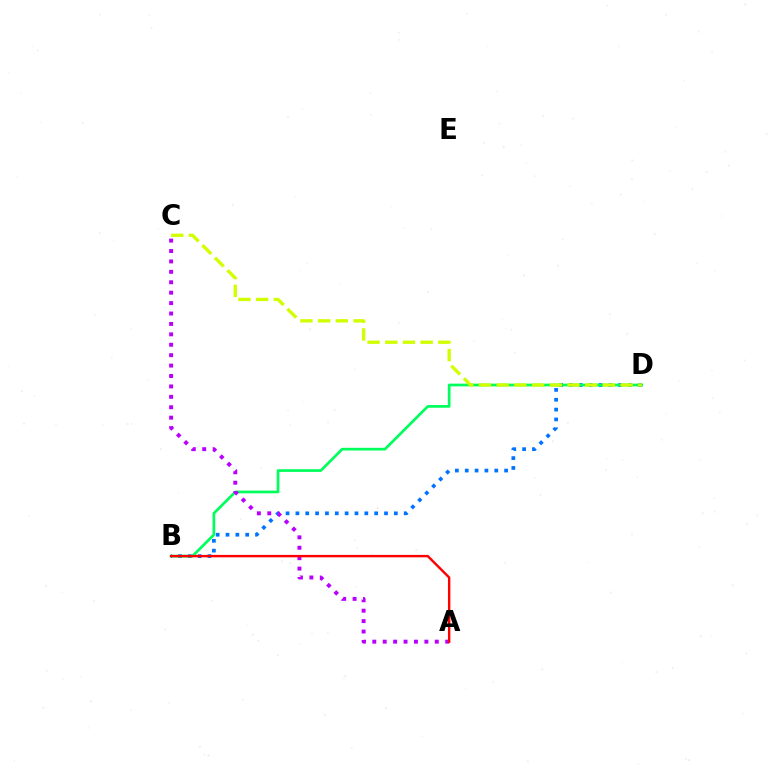{('B', 'D'): [{'color': '#0074ff', 'line_style': 'dotted', 'thickness': 2.67}, {'color': '#00ff5c', 'line_style': 'solid', 'thickness': 1.95}], ('A', 'C'): [{'color': '#b900ff', 'line_style': 'dotted', 'thickness': 2.83}], ('A', 'B'): [{'color': '#ff0000', 'line_style': 'solid', 'thickness': 1.74}], ('C', 'D'): [{'color': '#d1ff00', 'line_style': 'dashed', 'thickness': 2.41}]}